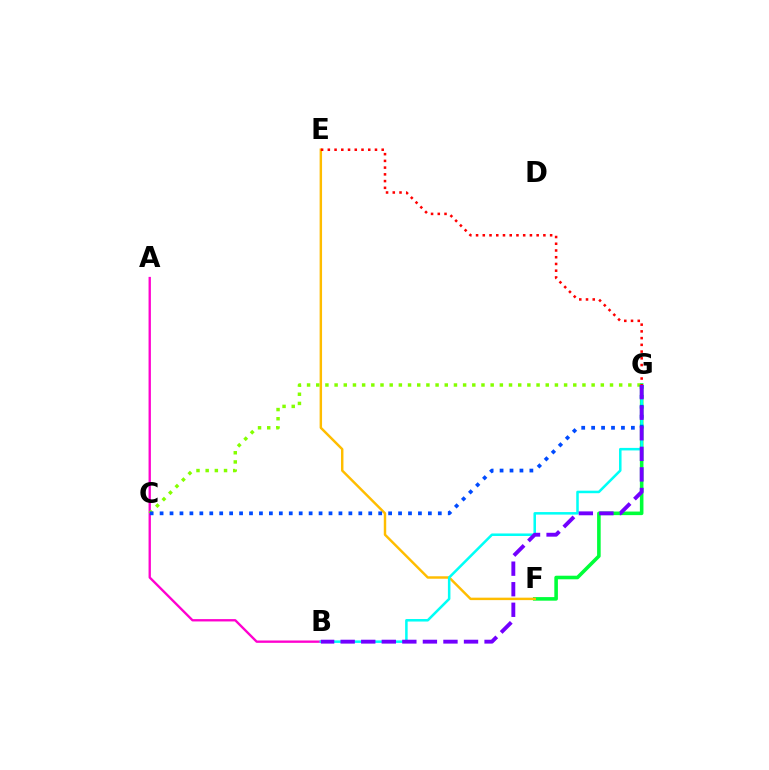{('F', 'G'): [{'color': '#00ff39', 'line_style': 'solid', 'thickness': 2.58}], ('E', 'F'): [{'color': '#ffbd00', 'line_style': 'solid', 'thickness': 1.76}], ('A', 'B'): [{'color': '#ff00cf', 'line_style': 'solid', 'thickness': 1.69}], ('C', 'G'): [{'color': '#84ff00', 'line_style': 'dotted', 'thickness': 2.49}, {'color': '#004bff', 'line_style': 'dotted', 'thickness': 2.7}], ('B', 'G'): [{'color': '#00fff6', 'line_style': 'solid', 'thickness': 1.82}, {'color': '#7200ff', 'line_style': 'dashed', 'thickness': 2.79}], ('E', 'G'): [{'color': '#ff0000', 'line_style': 'dotted', 'thickness': 1.83}]}